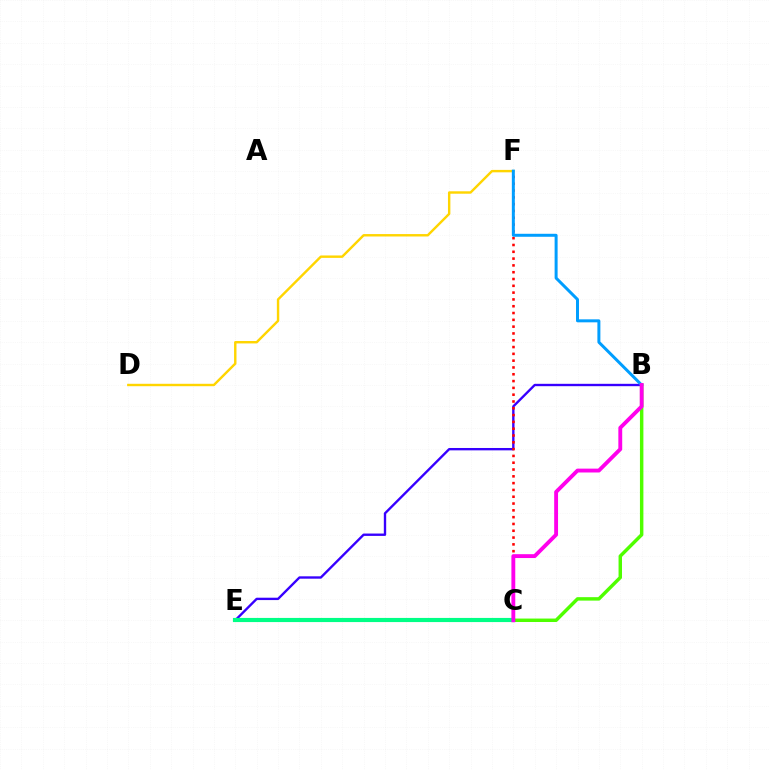{('B', 'E'): [{'color': '#3700ff', 'line_style': 'solid', 'thickness': 1.7}], ('D', 'F'): [{'color': '#ffd500', 'line_style': 'solid', 'thickness': 1.74}], ('B', 'C'): [{'color': '#4fff00', 'line_style': 'solid', 'thickness': 2.49}, {'color': '#ff00ed', 'line_style': 'solid', 'thickness': 2.78}], ('C', 'E'): [{'color': '#00ff86', 'line_style': 'solid', 'thickness': 2.98}], ('C', 'F'): [{'color': '#ff0000', 'line_style': 'dotted', 'thickness': 1.85}], ('B', 'F'): [{'color': '#009eff', 'line_style': 'solid', 'thickness': 2.15}]}